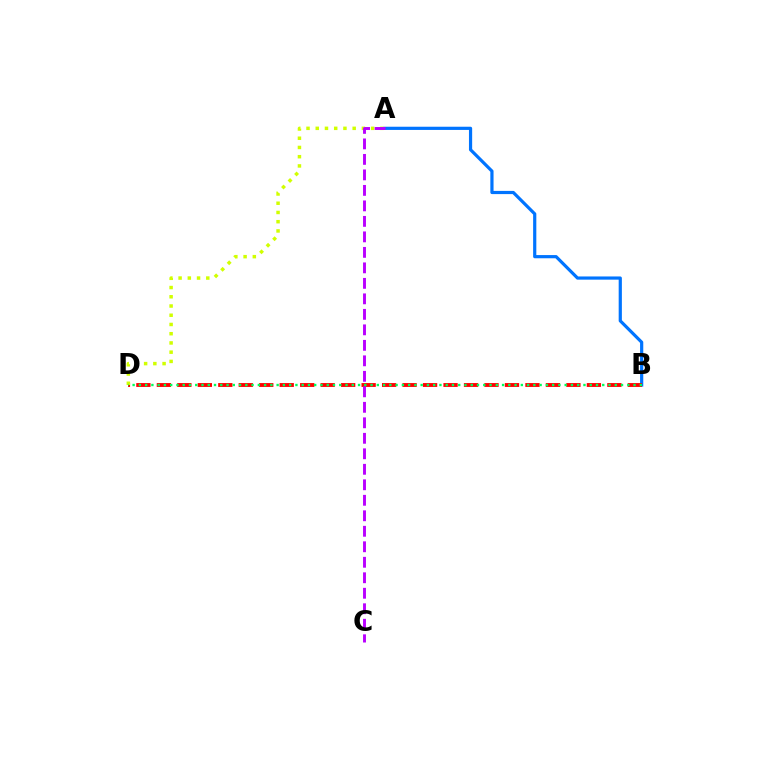{('A', 'B'): [{'color': '#0074ff', 'line_style': 'solid', 'thickness': 2.3}], ('B', 'D'): [{'color': '#ff0000', 'line_style': 'dashed', 'thickness': 2.78}, {'color': '#00ff5c', 'line_style': 'dotted', 'thickness': 1.7}], ('A', 'D'): [{'color': '#d1ff00', 'line_style': 'dotted', 'thickness': 2.51}], ('A', 'C'): [{'color': '#b900ff', 'line_style': 'dashed', 'thickness': 2.11}]}